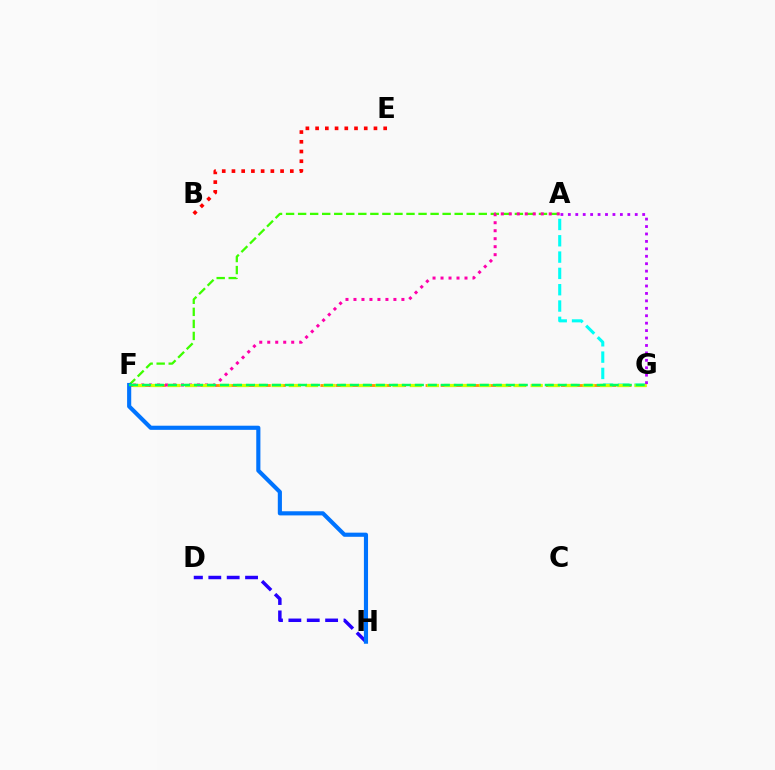{('F', 'G'): [{'color': '#ff9400', 'line_style': 'dashed', 'thickness': 2.04}, {'color': '#d1ff00', 'line_style': 'dashed', 'thickness': 2.35}, {'color': '#00ff5c', 'line_style': 'dashed', 'thickness': 1.76}], ('A', 'G'): [{'color': '#00fff6', 'line_style': 'dashed', 'thickness': 2.22}, {'color': '#b900ff', 'line_style': 'dotted', 'thickness': 2.02}], ('A', 'F'): [{'color': '#3dff00', 'line_style': 'dashed', 'thickness': 1.64}, {'color': '#ff00ac', 'line_style': 'dotted', 'thickness': 2.17}], ('D', 'H'): [{'color': '#2500ff', 'line_style': 'dashed', 'thickness': 2.5}], ('F', 'H'): [{'color': '#0074ff', 'line_style': 'solid', 'thickness': 2.97}], ('B', 'E'): [{'color': '#ff0000', 'line_style': 'dotted', 'thickness': 2.64}]}